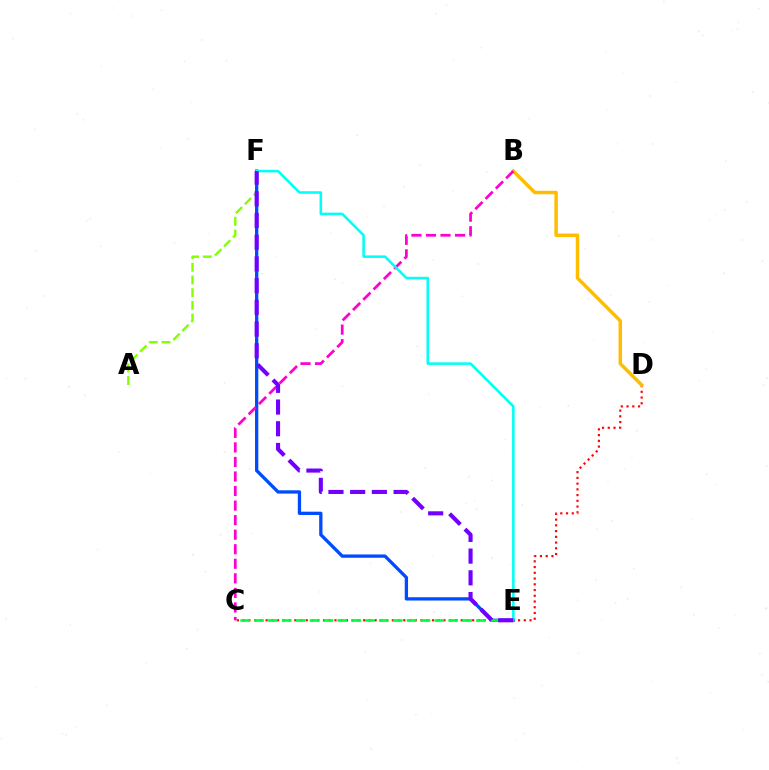{('A', 'F'): [{'color': '#84ff00', 'line_style': 'dashed', 'thickness': 1.73}], ('E', 'F'): [{'color': '#004bff', 'line_style': 'solid', 'thickness': 2.37}, {'color': '#00fff6', 'line_style': 'solid', 'thickness': 1.84}, {'color': '#7200ff', 'line_style': 'dashed', 'thickness': 2.95}], ('C', 'D'): [{'color': '#ff0000', 'line_style': 'dotted', 'thickness': 1.56}], ('C', 'E'): [{'color': '#00ff39', 'line_style': 'dashed', 'thickness': 1.88}], ('B', 'D'): [{'color': '#ffbd00', 'line_style': 'solid', 'thickness': 2.5}], ('B', 'C'): [{'color': '#ff00cf', 'line_style': 'dashed', 'thickness': 1.98}]}